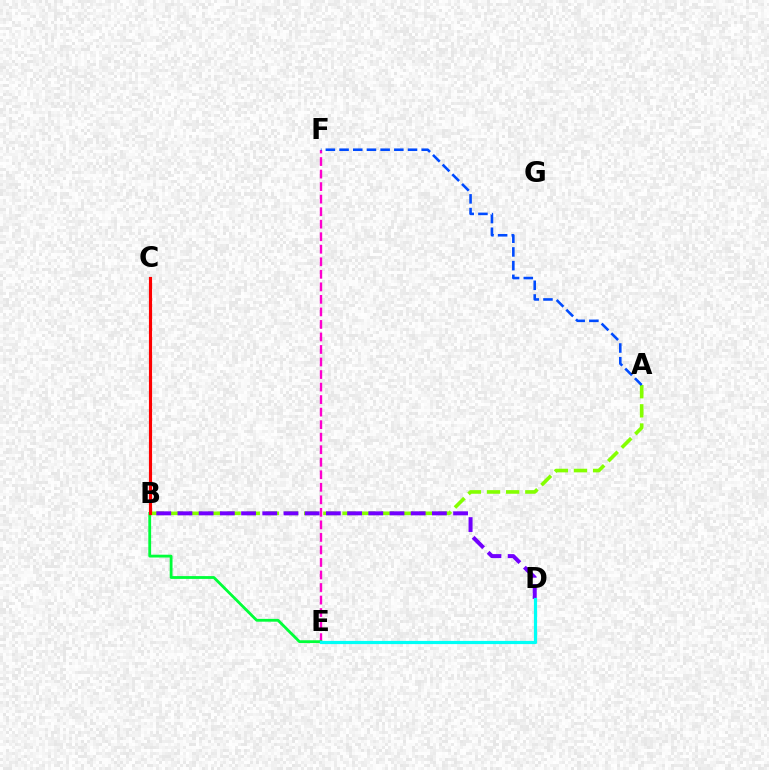{('E', 'F'): [{'color': '#ff00cf', 'line_style': 'dashed', 'thickness': 1.7}], ('B', 'E'): [{'color': '#00ff39', 'line_style': 'solid', 'thickness': 2.02}], ('A', 'B'): [{'color': '#84ff00', 'line_style': 'dashed', 'thickness': 2.6}], ('B', 'D'): [{'color': '#7200ff', 'line_style': 'dashed', 'thickness': 2.88}], ('A', 'F'): [{'color': '#004bff', 'line_style': 'dashed', 'thickness': 1.86}], ('B', 'C'): [{'color': '#ffbd00', 'line_style': 'solid', 'thickness': 2.14}, {'color': '#ff0000', 'line_style': 'solid', 'thickness': 2.27}], ('D', 'E'): [{'color': '#00fff6', 'line_style': 'solid', 'thickness': 2.29}]}